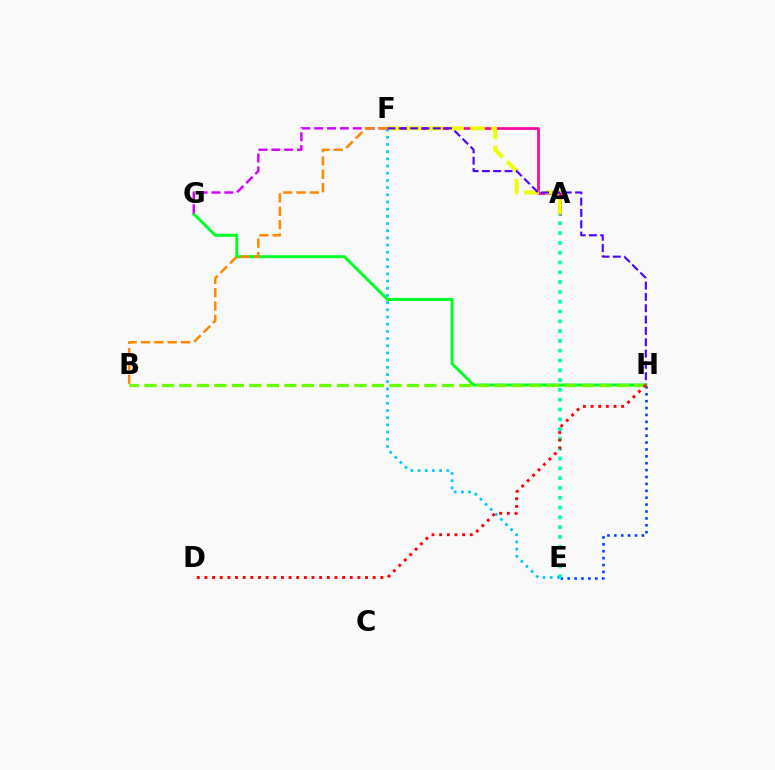{('E', 'H'): [{'color': '#003fff', 'line_style': 'dotted', 'thickness': 1.87}], ('A', 'F'): [{'color': '#ff00a0', 'line_style': 'solid', 'thickness': 1.93}, {'color': '#eeff00', 'line_style': 'dashed', 'thickness': 2.87}], ('G', 'H'): [{'color': '#00ff27', 'line_style': 'solid', 'thickness': 2.12}], ('A', 'E'): [{'color': '#00ffaf', 'line_style': 'dotted', 'thickness': 2.66}], ('F', 'G'): [{'color': '#d600ff', 'line_style': 'dashed', 'thickness': 1.75}], ('E', 'F'): [{'color': '#00c7ff', 'line_style': 'dotted', 'thickness': 1.95}], ('F', 'H'): [{'color': '#4f00ff', 'line_style': 'dashed', 'thickness': 1.54}], ('B', 'H'): [{'color': '#66ff00', 'line_style': 'dashed', 'thickness': 2.38}], ('B', 'F'): [{'color': '#ff8800', 'line_style': 'dashed', 'thickness': 1.81}], ('D', 'H'): [{'color': '#ff0000', 'line_style': 'dotted', 'thickness': 2.08}]}